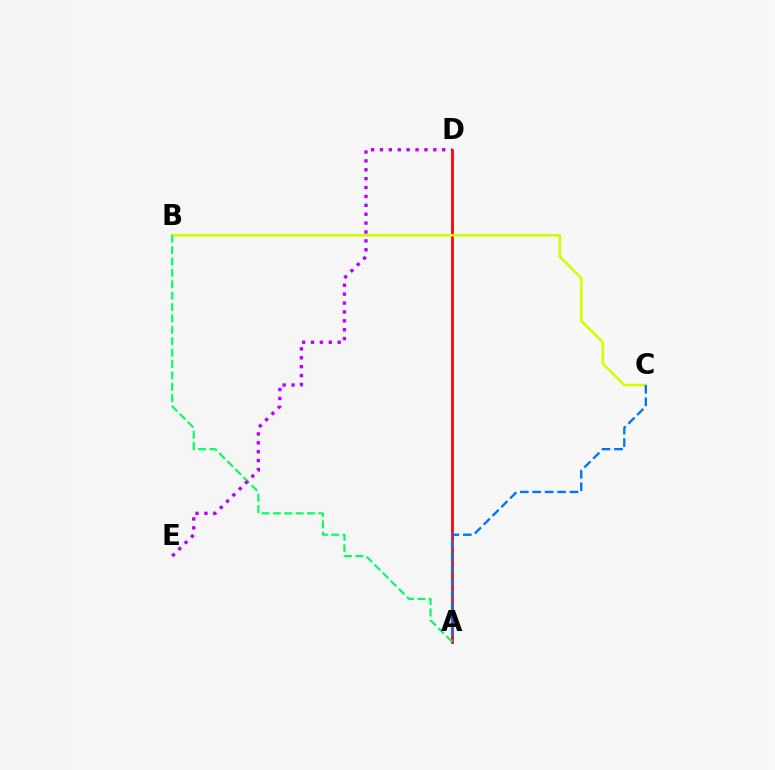{('A', 'D'): [{'color': '#ff0000', 'line_style': 'solid', 'thickness': 1.97}], ('B', 'C'): [{'color': '#d1ff00', 'line_style': 'solid', 'thickness': 1.9}], ('A', 'C'): [{'color': '#0074ff', 'line_style': 'dashed', 'thickness': 1.69}], ('A', 'B'): [{'color': '#00ff5c', 'line_style': 'dashed', 'thickness': 1.55}], ('D', 'E'): [{'color': '#b900ff', 'line_style': 'dotted', 'thickness': 2.42}]}